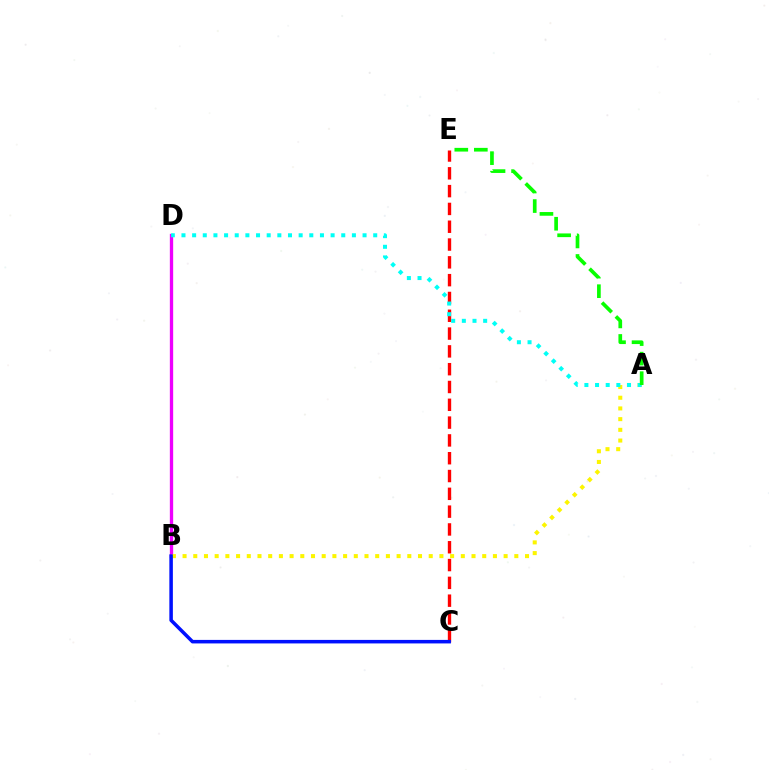{('B', 'D'): [{'color': '#ee00ff', 'line_style': 'solid', 'thickness': 2.39}], ('A', 'B'): [{'color': '#fcf500', 'line_style': 'dotted', 'thickness': 2.91}], ('C', 'E'): [{'color': '#ff0000', 'line_style': 'dashed', 'thickness': 2.42}], ('A', 'D'): [{'color': '#00fff6', 'line_style': 'dotted', 'thickness': 2.89}], ('B', 'C'): [{'color': '#0010ff', 'line_style': 'solid', 'thickness': 2.54}], ('A', 'E'): [{'color': '#08ff00', 'line_style': 'dashed', 'thickness': 2.65}]}